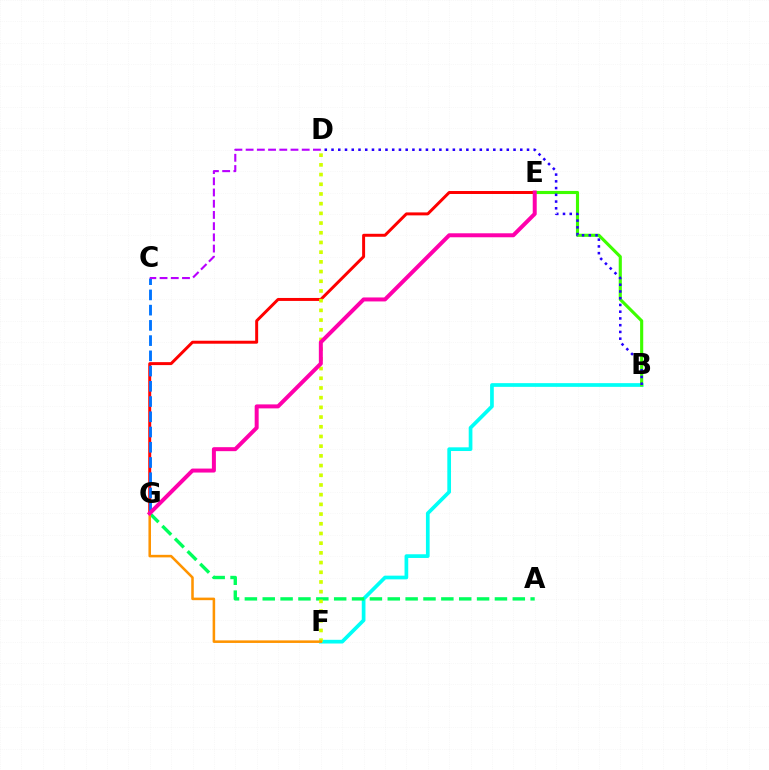{('B', 'F'): [{'color': '#00fff6', 'line_style': 'solid', 'thickness': 2.66}], ('A', 'G'): [{'color': '#00ff5c', 'line_style': 'dashed', 'thickness': 2.43}], ('E', 'G'): [{'color': '#ff0000', 'line_style': 'solid', 'thickness': 2.14}, {'color': '#ff00ac', 'line_style': 'solid', 'thickness': 2.87}], ('D', 'F'): [{'color': '#d1ff00', 'line_style': 'dotted', 'thickness': 2.64}], ('B', 'E'): [{'color': '#3dff00', 'line_style': 'solid', 'thickness': 2.24}], ('F', 'G'): [{'color': '#ff9400', 'line_style': 'solid', 'thickness': 1.84}], ('B', 'D'): [{'color': '#2500ff', 'line_style': 'dotted', 'thickness': 1.83}], ('C', 'G'): [{'color': '#0074ff', 'line_style': 'dashed', 'thickness': 2.07}], ('C', 'D'): [{'color': '#b900ff', 'line_style': 'dashed', 'thickness': 1.52}]}